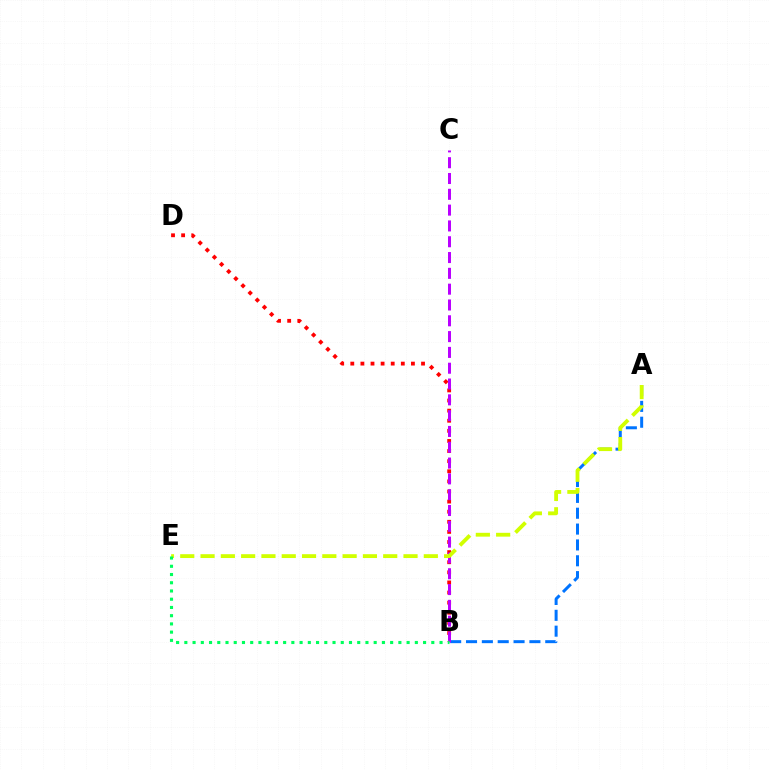{('B', 'D'): [{'color': '#ff0000', 'line_style': 'dotted', 'thickness': 2.75}], ('A', 'B'): [{'color': '#0074ff', 'line_style': 'dashed', 'thickness': 2.15}], ('B', 'C'): [{'color': '#b900ff', 'line_style': 'dashed', 'thickness': 2.15}], ('A', 'E'): [{'color': '#d1ff00', 'line_style': 'dashed', 'thickness': 2.76}], ('B', 'E'): [{'color': '#00ff5c', 'line_style': 'dotted', 'thickness': 2.24}]}